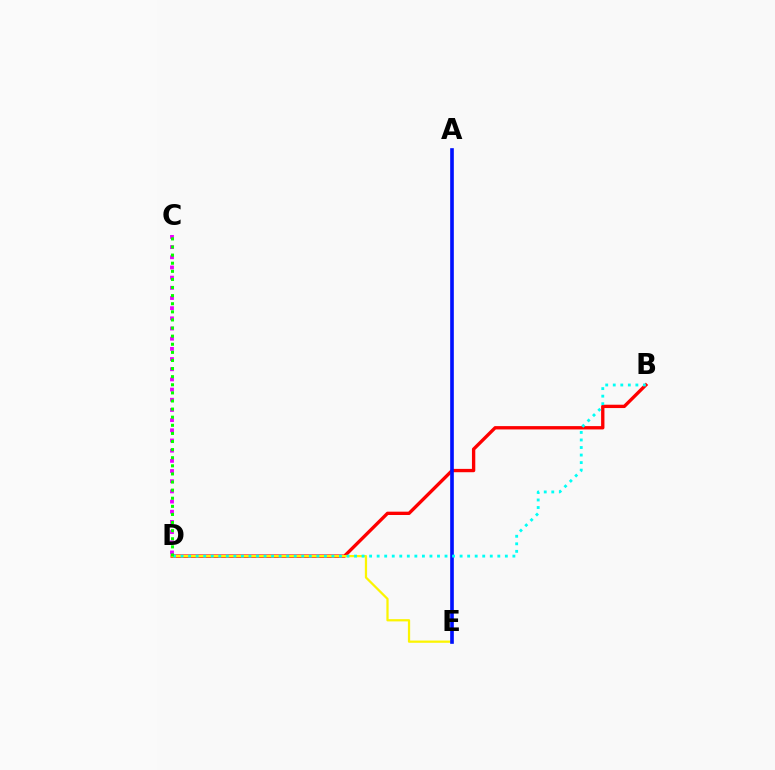{('B', 'D'): [{'color': '#ff0000', 'line_style': 'solid', 'thickness': 2.4}, {'color': '#00fff6', 'line_style': 'dotted', 'thickness': 2.05}], ('D', 'E'): [{'color': '#fcf500', 'line_style': 'solid', 'thickness': 1.62}], ('C', 'D'): [{'color': '#ee00ff', 'line_style': 'dotted', 'thickness': 2.77}, {'color': '#08ff00', 'line_style': 'dotted', 'thickness': 2.2}], ('A', 'E'): [{'color': '#0010ff', 'line_style': 'solid', 'thickness': 2.62}]}